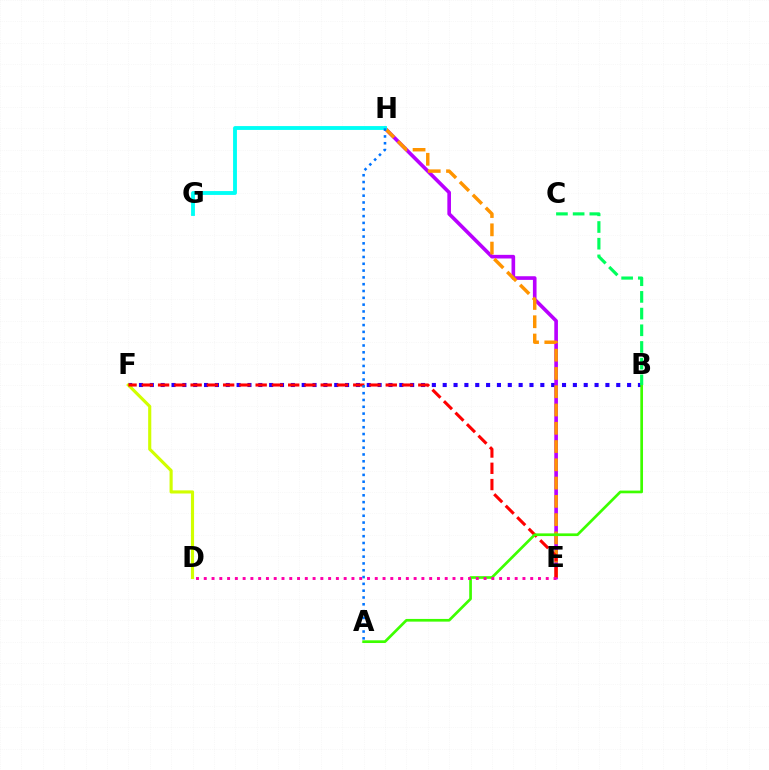{('B', 'F'): [{'color': '#2500ff', 'line_style': 'dotted', 'thickness': 2.95}], ('D', 'F'): [{'color': '#d1ff00', 'line_style': 'solid', 'thickness': 2.25}], ('E', 'H'): [{'color': '#b900ff', 'line_style': 'solid', 'thickness': 2.62}, {'color': '#ff9400', 'line_style': 'dashed', 'thickness': 2.48}], ('E', 'F'): [{'color': '#ff0000', 'line_style': 'dashed', 'thickness': 2.21}], ('A', 'B'): [{'color': '#3dff00', 'line_style': 'solid', 'thickness': 1.94}], ('D', 'E'): [{'color': '#ff00ac', 'line_style': 'dotted', 'thickness': 2.11}], ('G', 'H'): [{'color': '#00fff6', 'line_style': 'solid', 'thickness': 2.77}], ('B', 'C'): [{'color': '#00ff5c', 'line_style': 'dashed', 'thickness': 2.27}], ('A', 'H'): [{'color': '#0074ff', 'line_style': 'dotted', 'thickness': 1.85}]}